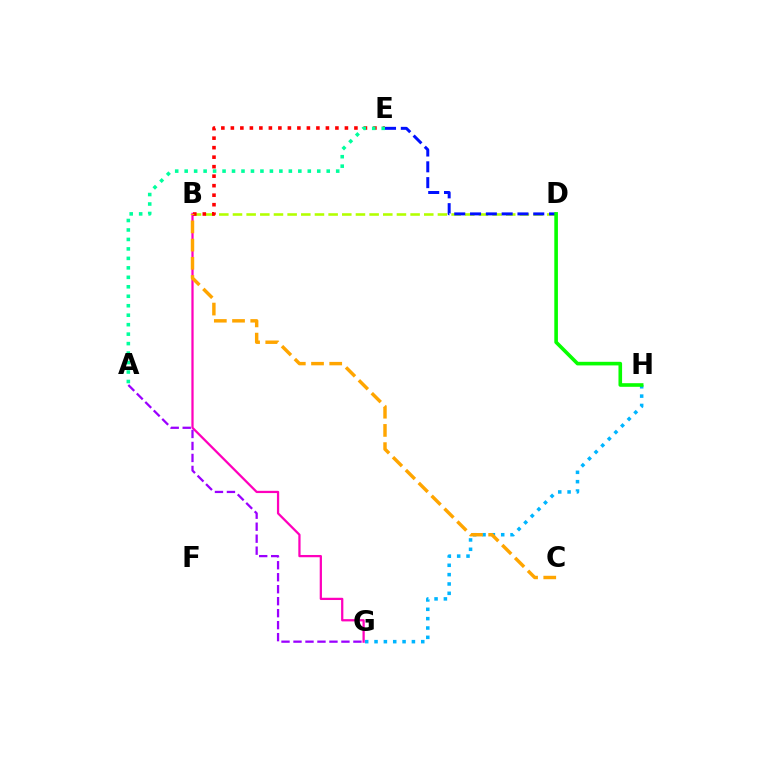{('G', 'H'): [{'color': '#00b5ff', 'line_style': 'dotted', 'thickness': 2.54}], ('B', 'D'): [{'color': '#b3ff00', 'line_style': 'dashed', 'thickness': 1.86}], ('B', 'G'): [{'color': '#ff00bd', 'line_style': 'solid', 'thickness': 1.62}], ('A', 'G'): [{'color': '#9b00ff', 'line_style': 'dashed', 'thickness': 1.63}], ('D', 'E'): [{'color': '#0010ff', 'line_style': 'dashed', 'thickness': 2.15}], ('B', 'E'): [{'color': '#ff0000', 'line_style': 'dotted', 'thickness': 2.58}], ('A', 'E'): [{'color': '#00ff9d', 'line_style': 'dotted', 'thickness': 2.57}], ('D', 'H'): [{'color': '#08ff00', 'line_style': 'solid', 'thickness': 2.6}], ('B', 'C'): [{'color': '#ffa500', 'line_style': 'dashed', 'thickness': 2.47}]}